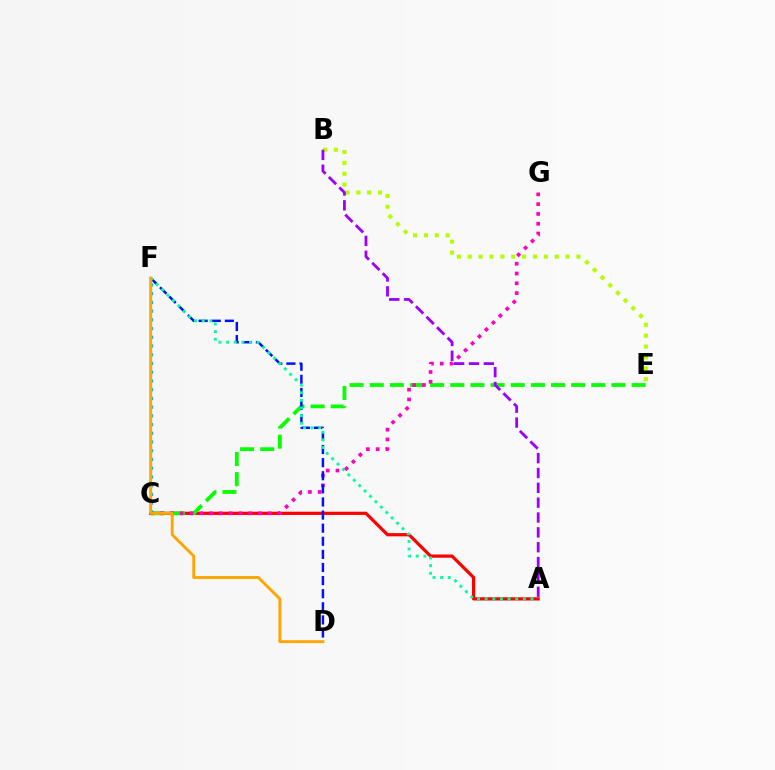{('A', 'C'): [{'color': '#ff0000', 'line_style': 'solid', 'thickness': 2.32}], ('C', 'E'): [{'color': '#08ff00', 'line_style': 'dashed', 'thickness': 2.74}], ('C', 'G'): [{'color': '#ff00bd', 'line_style': 'dotted', 'thickness': 2.66}], ('D', 'F'): [{'color': '#0010ff', 'line_style': 'dashed', 'thickness': 1.78}, {'color': '#ffa500', 'line_style': 'solid', 'thickness': 2.09}], ('B', 'E'): [{'color': '#b3ff00', 'line_style': 'dotted', 'thickness': 2.95}], ('C', 'F'): [{'color': '#00b5ff', 'line_style': 'dotted', 'thickness': 2.37}], ('A', 'B'): [{'color': '#9b00ff', 'line_style': 'dashed', 'thickness': 2.02}], ('A', 'F'): [{'color': '#00ff9d', 'line_style': 'dotted', 'thickness': 2.07}]}